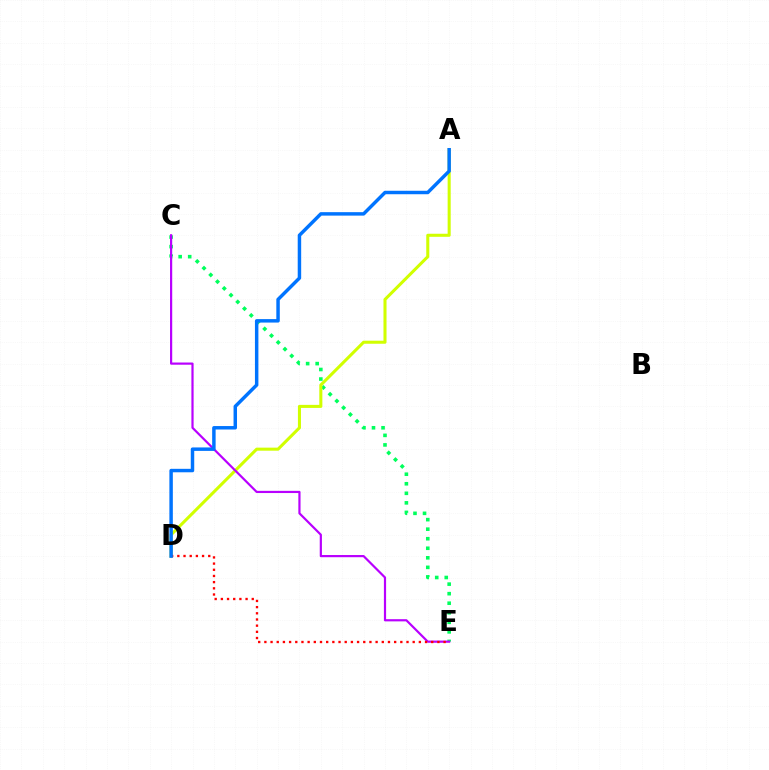{('C', 'E'): [{'color': '#00ff5c', 'line_style': 'dotted', 'thickness': 2.59}, {'color': '#b900ff', 'line_style': 'solid', 'thickness': 1.58}], ('A', 'D'): [{'color': '#d1ff00', 'line_style': 'solid', 'thickness': 2.2}, {'color': '#0074ff', 'line_style': 'solid', 'thickness': 2.49}], ('D', 'E'): [{'color': '#ff0000', 'line_style': 'dotted', 'thickness': 1.68}]}